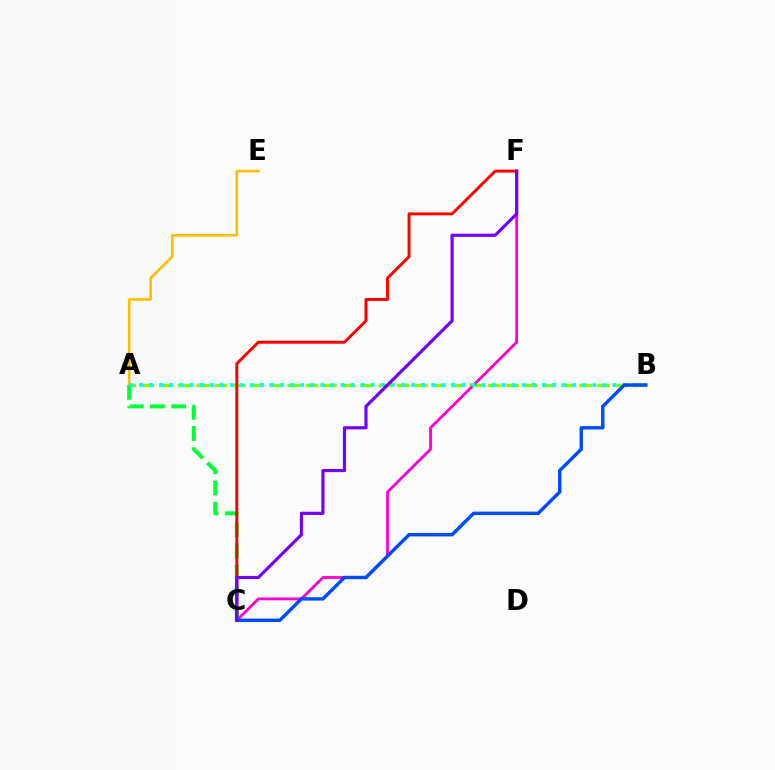{('A', 'E'): [{'color': '#ffbd00', 'line_style': 'solid', 'thickness': 1.87}], ('A', 'B'): [{'color': '#84ff00', 'line_style': 'dashed', 'thickness': 2.48}, {'color': '#00fff6', 'line_style': 'dotted', 'thickness': 2.74}], ('C', 'F'): [{'color': '#ff00cf', 'line_style': 'solid', 'thickness': 2.03}, {'color': '#ff0000', 'line_style': 'solid', 'thickness': 2.11}, {'color': '#7200ff', 'line_style': 'solid', 'thickness': 2.27}], ('A', 'C'): [{'color': '#00ff39', 'line_style': 'dashed', 'thickness': 2.87}], ('B', 'C'): [{'color': '#004bff', 'line_style': 'solid', 'thickness': 2.46}]}